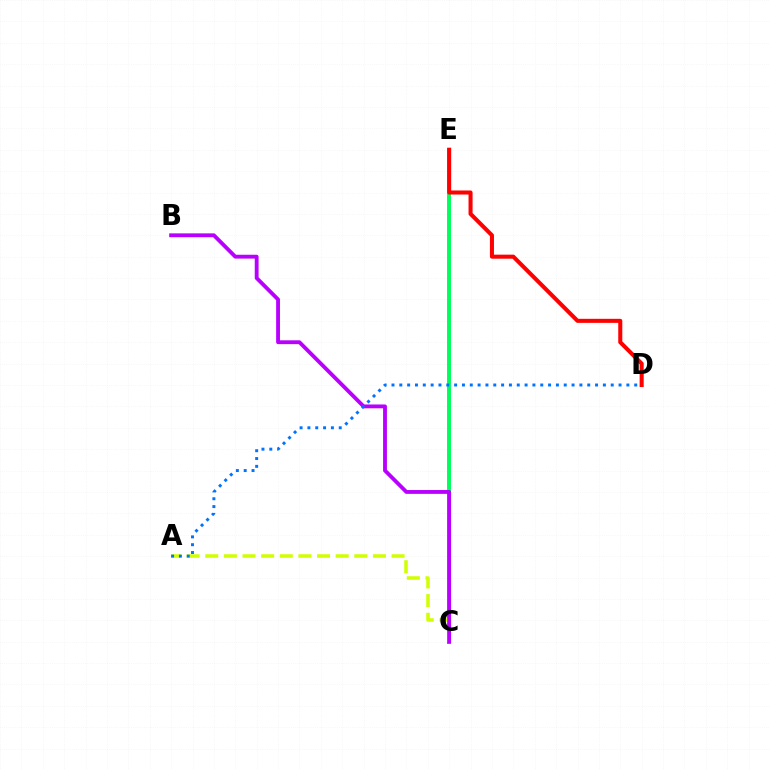{('C', 'E'): [{'color': '#00ff5c', 'line_style': 'solid', 'thickness': 2.85}], ('A', 'C'): [{'color': '#d1ff00', 'line_style': 'dashed', 'thickness': 2.53}], ('B', 'C'): [{'color': '#b900ff', 'line_style': 'solid', 'thickness': 2.76}], ('D', 'E'): [{'color': '#ff0000', 'line_style': 'solid', 'thickness': 2.91}], ('A', 'D'): [{'color': '#0074ff', 'line_style': 'dotted', 'thickness': 2.13}]}